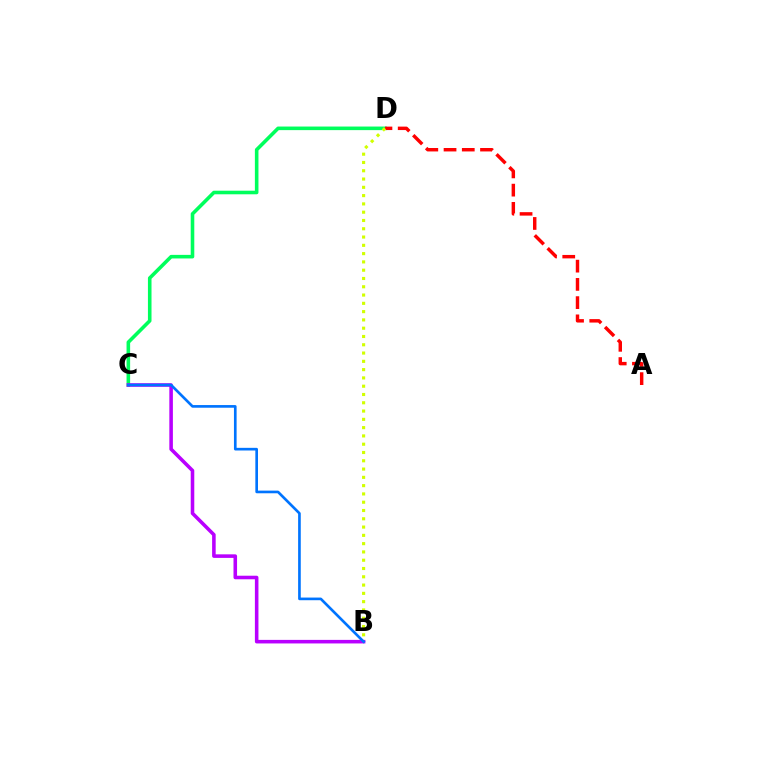{('C', 'D'): [{'color': '#00ff5c', 'line_style': 'solid', 'thickness': 2.58}], ('A', 'D'): [{'color': '#ff0000', 'line_style': 'dashed', 'thickness': 2.48}], ('B', 'D'): [{'color': '#d1ff00', 'line_style': 'dotted', 'thickness': 2.25}], ('B', 'C'): [{'color': '#b900ff', 'line_style': 'solid', 'thickness': 2.56}, {'color': '#0074ff', 'line_style': 'solid', 'thickness': 1.91}]}